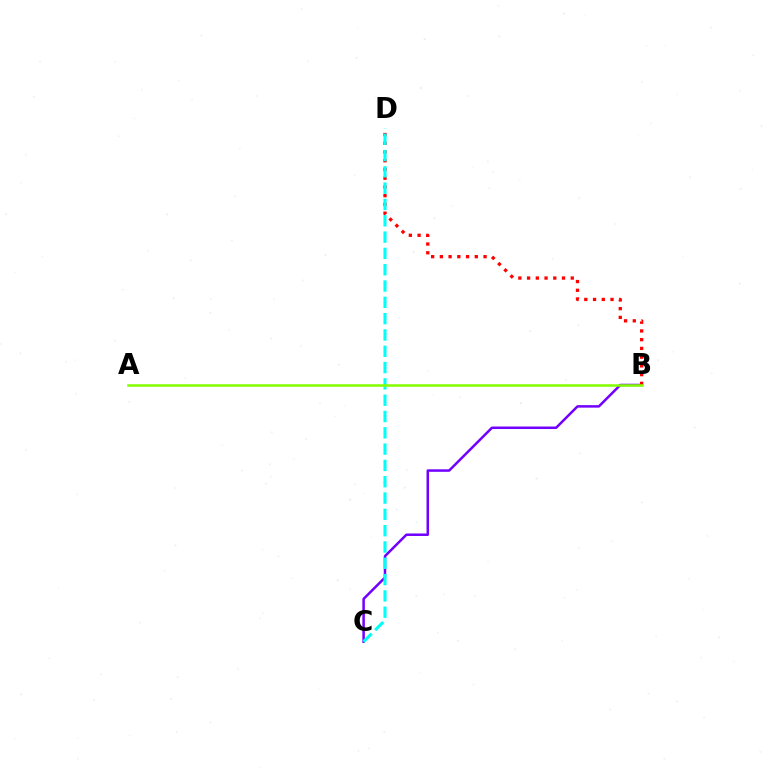{('B', 'C'): [{'color': '#7200ff', 'line_style': 'solid', 'thickness': 1.81}], ('B', 'D'): [{'color': '#ff0000', 'line_style': 'dotted', 'thickness': 2.37}], ('C', 'D'): [{'color': '#00fff6', 'line_style': 'dashed', 'thickness': 2.22}], ('A', 'B'): [{'color': '#84ff00', 'line_style': 'solid', 'thickness': 1.83}]}